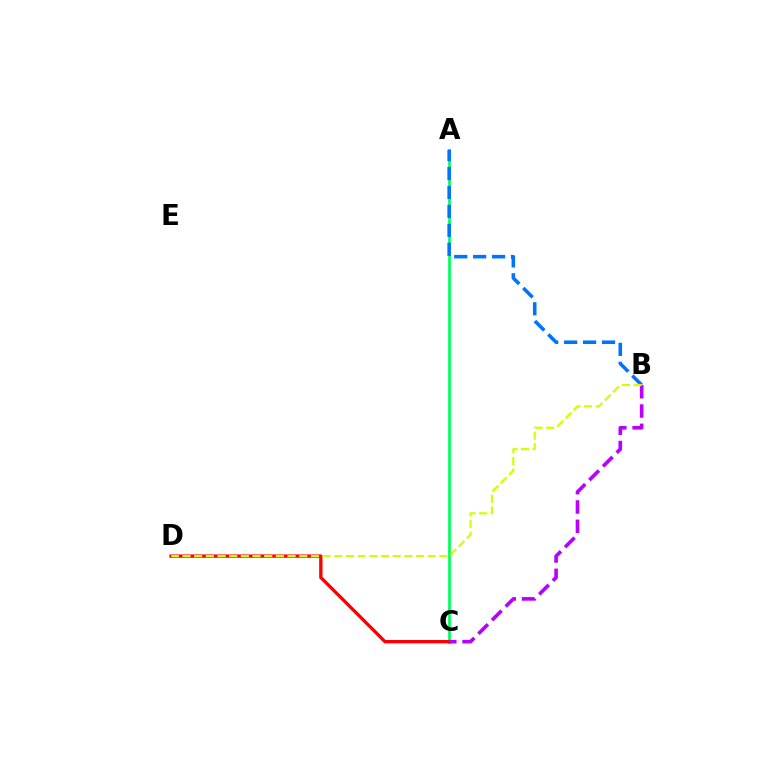{('A', 'C'): [{'color': '#00ff5c', 'line_style': 'solid', 'thickness': 1.97}], ('C', 'D'): [{'color': '#ff0000', 'line_style': 'solid', 'thickness': 2.4}], ('B', 'C'): [{'color': '#b900ff', 'line_style': 'dashed', 'thickness': 2.62}], ('A', 'B'): [{'color': '#0074ff', 'line_style': 'dashed', 'thickness': 2.57}], ('B', 'D'): [{'color': '#d1ff00', 'line_style': 'dashed', 'thickness': 1.59}]}